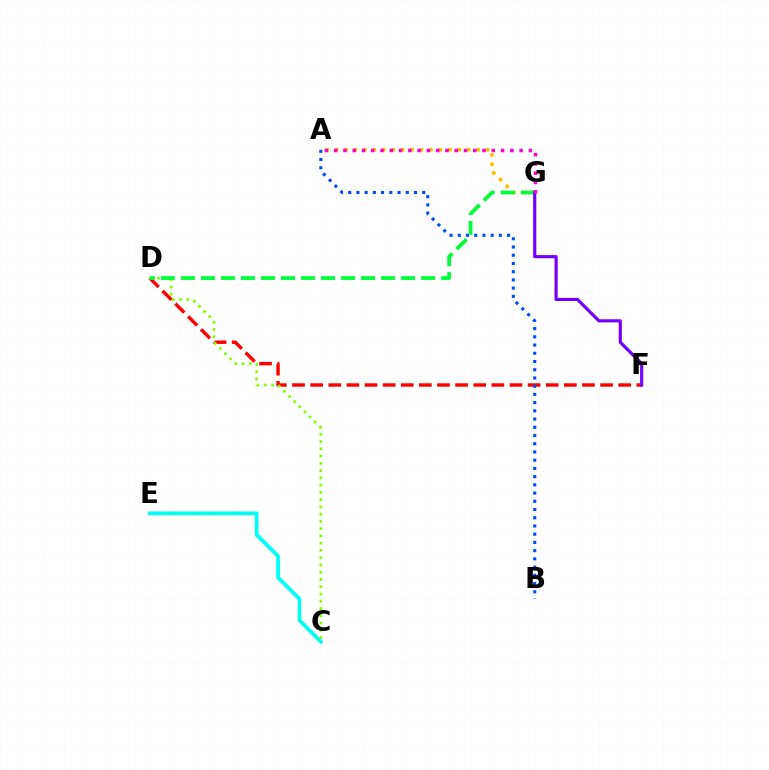{('D', 'F'): [{'color': '#ff0000', 'line_style': 'dashed', 'thickness': 2.46}], ('C', 'E'): [{'color': '#00fff6', 'line_style': 'solid', 'thickness': 2.69}], ('A', 'G'): [{'color': '#ffbd00', 'line_style': 'dotted', 'thickness': 2.57}, {'color': '#ff00cf', 'line_style': 'dotted', 'thickness': 2.52}], ('A', 'B'): [{'color': '#004bff', 'line_style': 'dotted', 'thickness': 2.23}], ('C', 'D'): [{'color': '#84ff00', 'line_style': 'dotted', 'thickness': 1.97}], ('D', 'G'): [{'color': '#00ff39', 'line_style': 'dashed', 'thickness': 2.72}], ('F', 'G'): [{'color': '#7200ff', 'line_style': 'solid', 'thickness': 2.27}]}